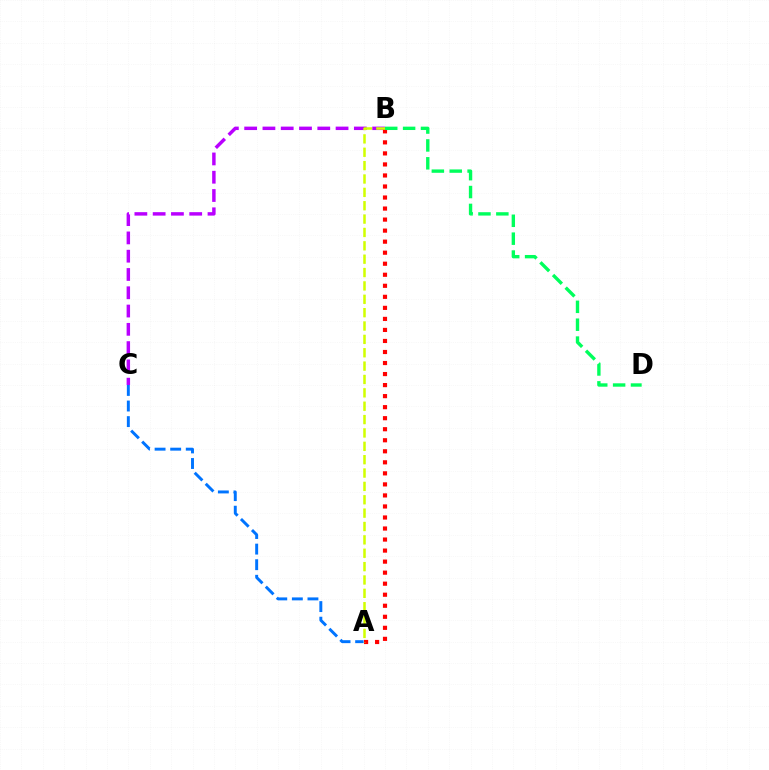{('B', 'C'): [{'color': '#b900ff', 'line_style': 'dashed', 'thickness': 2.48}], ('A', 'B'): [{'color': '#ff0000', 'line_style': 'dotted', 'thickness': 3.0}, {'color': '#d1ff00', 'line_style': 'dashed', 'thickness': 1.82}], ('B', 'D'): [{'color': '#00ff5c', 'line_style': 'dashed', 'thickness': 2.43}], ('A', 'C'): [{'color': '#0074ff', 'line_style': 'dashed', 'thickness': 2.12}]}